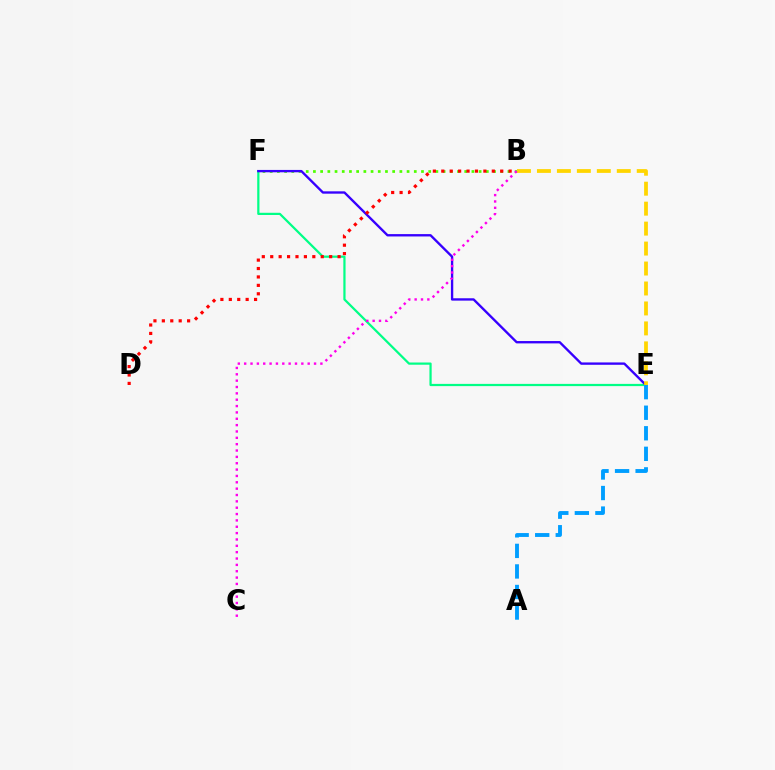{('B', 'F'): [{'color': '#4fff00', 'line_style': 'dotted', 'thickness': 1.96}], ('E', 'F'): [{'color': '#00ff86', 'line_style': 'solid', 'thickness': 1.6}, {'color': '#3700ff', 'line_style': 'solid', 'thickness': 1.7}], ('B', 'E'): [{'color': '#ffd500', 'line_style': 'dashed', 'thickness': 2.71}], ('B', 'D'): [{'color': '#ff0000', 'line_style': 'dotted', 'thickness': 2.29}], ('B', 'C'): [{'color': '#ff00ed', 'line_style': 'dotted', 'thickness': 1.73}], ('A', 'E'): [{'color': '#009eff', 'line_style': 'dashed', 'thickness': 2.79}]}